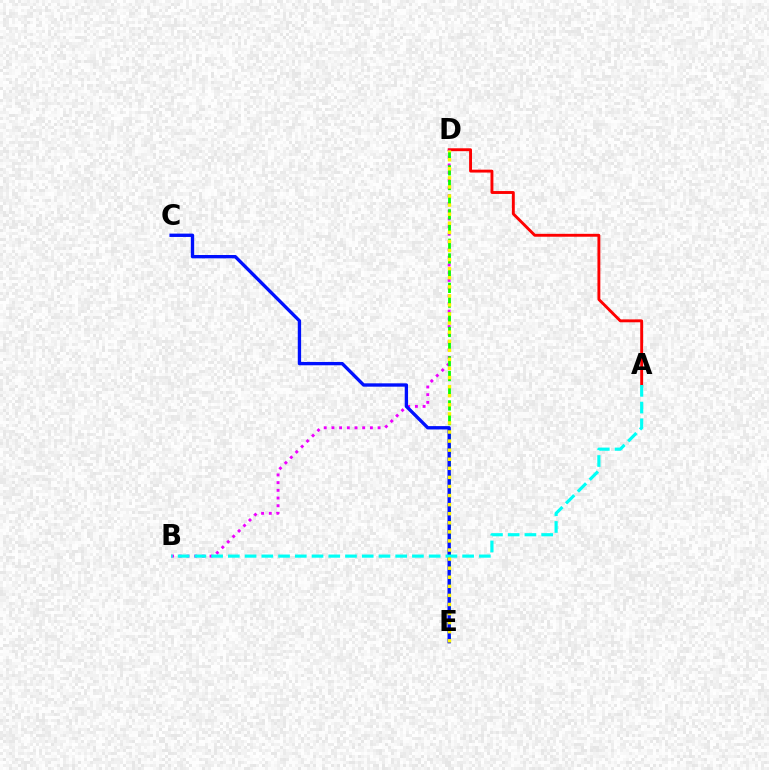{('A', 'D'): [{'color': '#ff0000', 'line_style': 'solid', 'thickness': 2.08}], ('B', 'D'): [{'color': '#ee00ff', 'line_style': 'dotted', 'thickness': 2.09}], ('D', 'E'): [{'color': '#08ff00', 'line_style': 'dashed', 'thickness': 2.0}, {'color': '#fcf500', 'line_style': 'dotted', 'thickness': 2.47}], ('C', 'E'): [{'color': '#0010ff', 'line_style': 'solid', 'thickness': 2.41}], ('A', 'B'): [{'color': '#00fff6', 'line_style': 'dashed', 'thickness': 2.27}]}